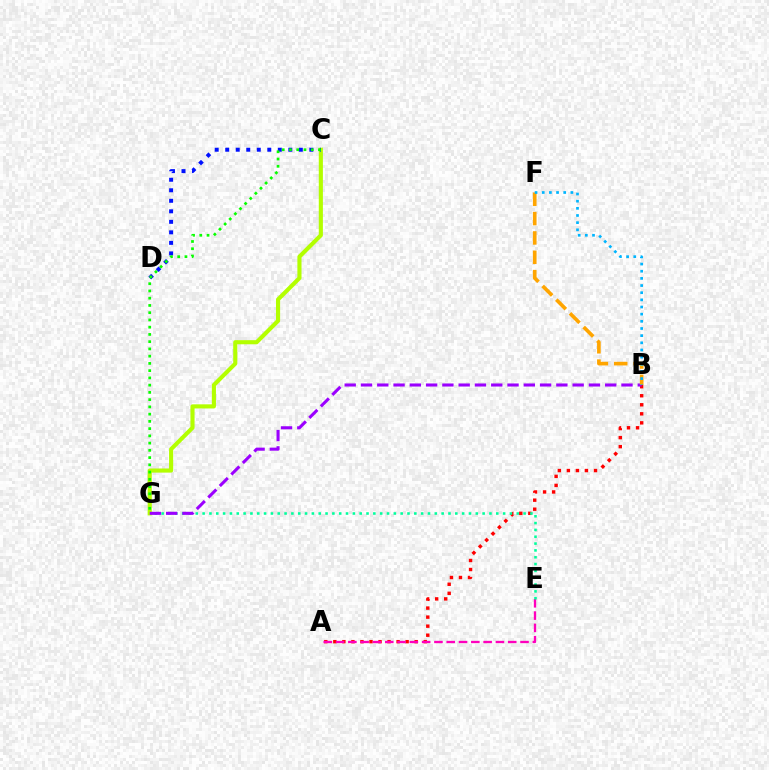{('A', 'B'): [{'color': '#ff0000', 'line_style': 'dotted', 'thickness': 2.46}], ('A', 'E'): [{'color': '#ff00bd', 'line_style': 'dashed', 'thickness': 1.67}], ('C', 'G'): [{'color': '#b3ff00', 'line_style': 'solid', 'thickness': 2.96}, {'color': '#08ff00', 'line_style': 'dotted', 'thickness': 1.97}], ('C', 'D'): [{'color': '#0010ff', 'line_style': 'dotted', 'thickness': 2.86}], ('E', 'G'): [{'color': '#00ff9d', 'line_style': 'dotted', 'thickness': 1.86}], ('B', 'G'): [{'color': '#9b00ff', 'line_style': 'dashed', 'thickness': 2.21}], ('B', 'F'): [{'color': '#ffa500', 'line_style': 'dashed', 'thickness': 2.63}, {'color': '#00b5ff', 'line_style': 'dotted', 'thickness': 1.94}]}